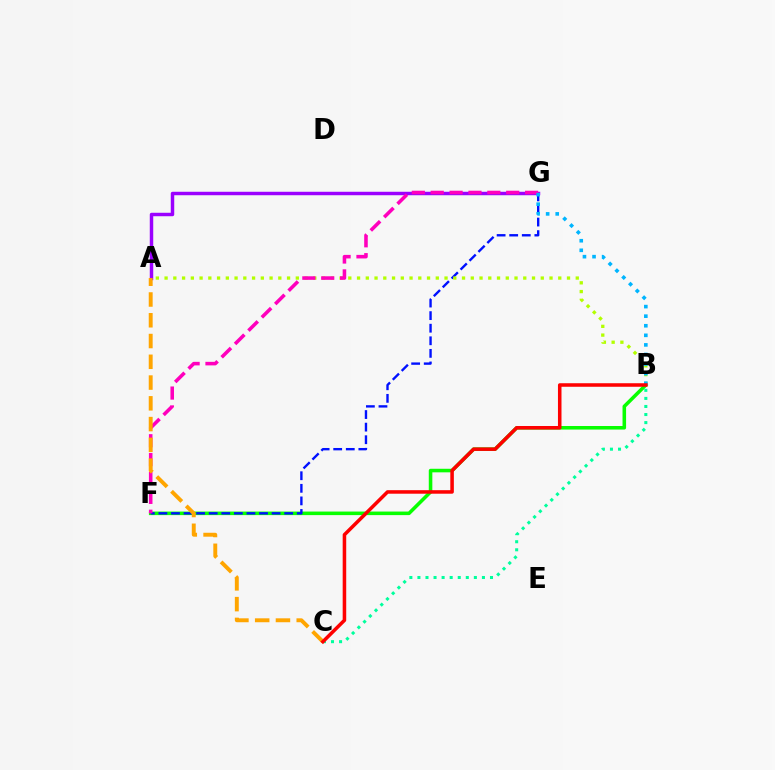{('B', 'F'): [{'color': '#08ff00', 'line_style': 'solid', 'thickness': 2.56}], ('F', 'G'): [{'color': '#0010ff', 'line_style': 'dashed', 'thickness': 1.71}, {'color': '#ff00bd', 'line_style': 'dashed', 'thickness': 2.56}], ('A', 'B'): [{'color': '#b3ff00', 'line_style': 'dotted', 'thickness': 2.38}], ('B', 'C'): [{'color': '#00ff9d', 'line_style': 'dotted', 'thickness': 2.19}, {'color': '#ff0000', 'line_style': 'solid', 'thickness': 2.54}], ('A', 'G'): [{'color': '#9b00ff', 'line_style': 'solid', 'thickness': 2.49}], ('A', 'C'): [{'color': '#ffa500', 'line_style': 'dashed', 'thickness': 2.82}], ('B', 'G'): [{'color': '#00b5ff', 'line_style': 'dotted', 'thickness': 2.6}]}